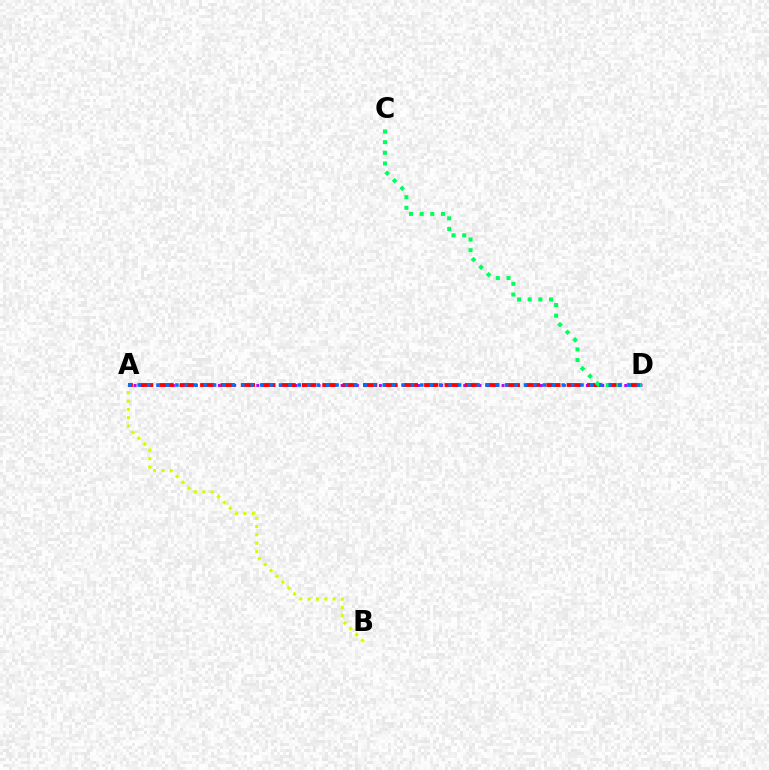{('A', 'D'): [{'color': '#b900ff', 'line_style': 'dotted', 'thickness': 2.08}, {'color': '#ff0000', 'line_style': 'dashed', 'thickness': 2.77}, {'color': '#0074ff', 'line_style': 'dotted', 'thickness': 2.56}], ('C', 'D'): [{'color': '#00ff5c', 'line_style': 'dotted', 'thickness': 2.89}], ('A', 'B'): [{'color': '#d1ff00', 'line_style': 'dotted', 'thickness': 2.26}]}